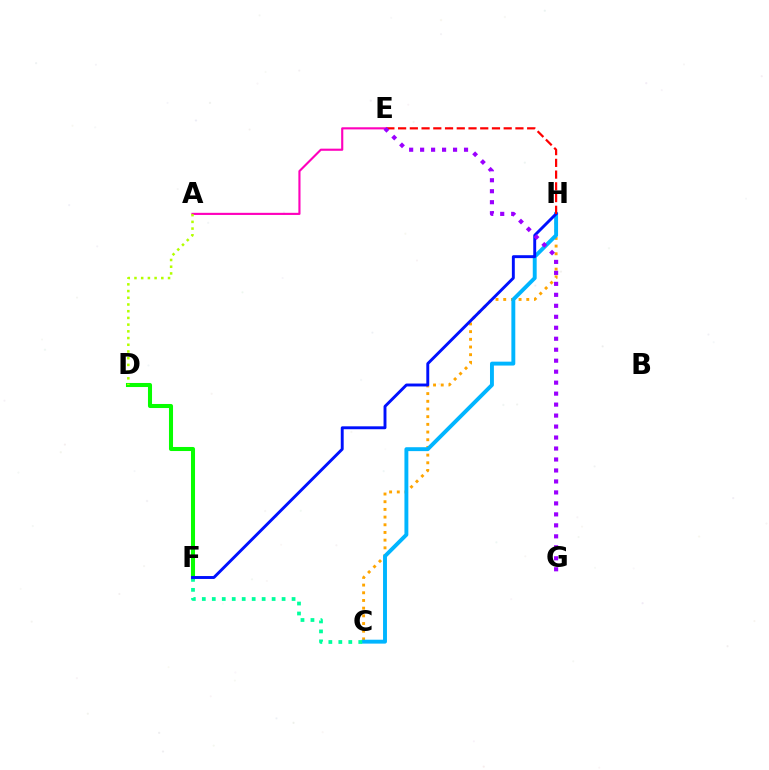{('D', 'F'): [{'color': '#08ff00', 'line_style': 'solid', 'thickness': 2.92}], ('C', 'H'): [{'color': '#ffa500', 'line_style': 'dotted', 'thickness': 2.09}, {'color': '#00b5ff', 'line_style': 'solid', 'thickness': 2.81}], ('A', 'E'): [{'color': '#ff00bd', 'line_style': 'solid', 'thickness': 1.53}], ('A', 'D'): [{'color': '#b3ff00', 'line_style': 'dotted', 'thickness': 1.82}], ('C', 'F'): [{'color': '#00ff9d', 'line_style': 'dotted', 'thickness': 2.71}], ('F', 'H'): [{'color': '#0010ff', 'line_style': 'solid', 'thickness': 2.1}], ('E', 'H'): [{'color': '#ff0000', 'line_style': 'dashed', 'thickness': 1.59}], ('E', 'G'): [{'color': '#9b00ff', 'line_style': 'dotted', 'thickness': 2.98}]}